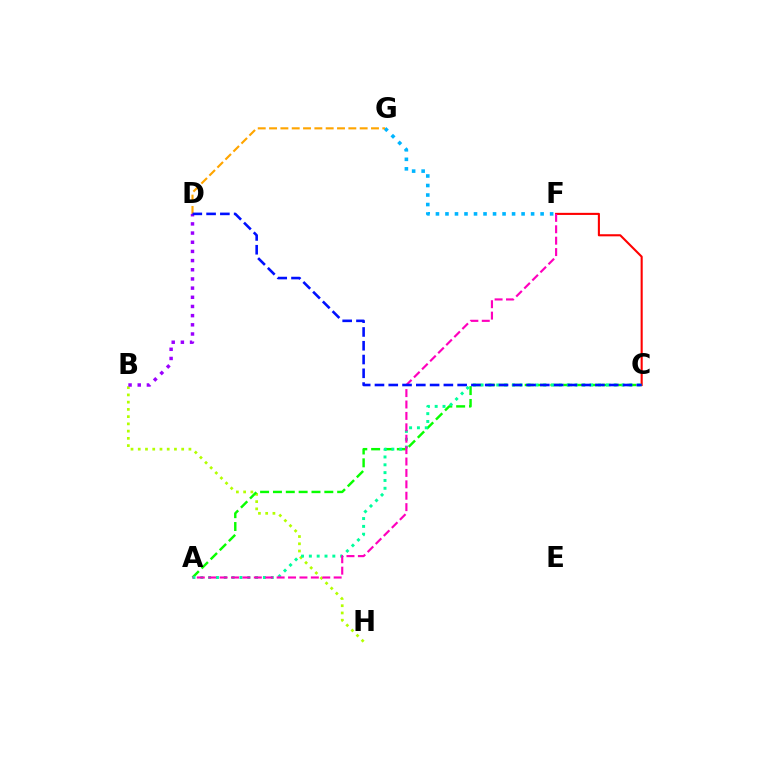{('C', 'F'): [{'color': '#ff0000', 'line_style': 'solid', 'thickness': 1.51}], ('B', 'H'): [{'color': '#b3ff00', 'line_style': 'dotted', 'thickness': 1.97}], ('F', 'G'): [{'color': '#00b5ff', 'line_style': 'dotted', 'thickness': 2.59}], ('D', 'G'): [{'color': '#ffa500', 'line_style': 'dashed', 'thickness': 1.54}], ('A', 'C'): [{'color': '#08ff00', 'line_style': 'dashed', 'thickness': 1.74}, {'color': '#00ff9d', 'line_style': 'dotted', 'thickness': 2.13}], ('A', 'F'): [{'color': '#ff00bd', 'line_style': 'dashed', 'thickness': 1.55}], ('B', 'D'): [{'color': '#9b00ff', 'line_style': 'dotted', 'thickness': 2.49}], ('C', 'D'): [{'color': '#0010ff', 'line_style': 'dashed', 'thickness': 1.87}]}